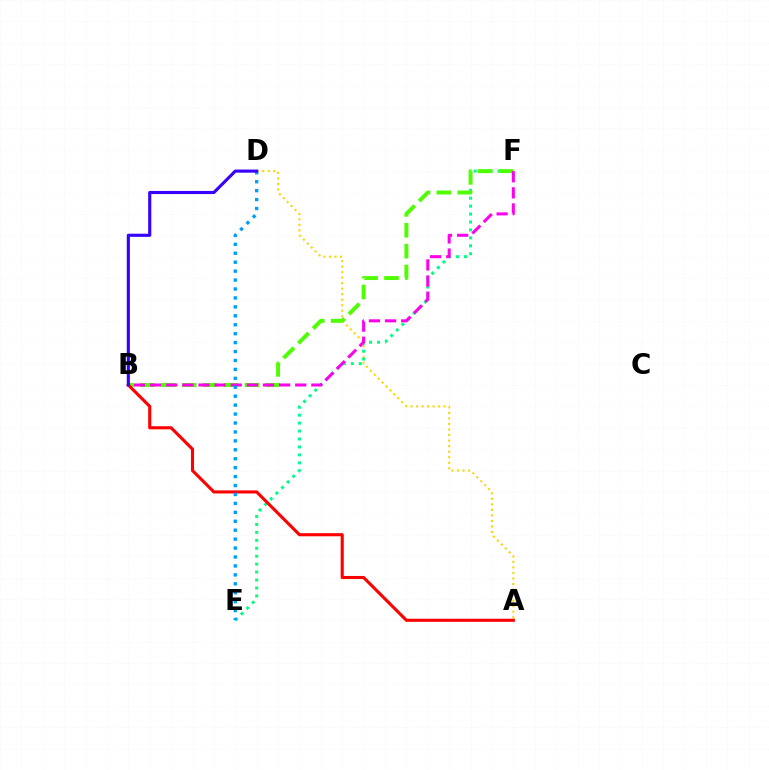{('A', 'D'): [{'color': '#ffd500', 'line_style': 'dotted', 'thickness': 1.5}], ('E', 'F'): [{'color': '#00ff86', 'line_style': 'dotted', 'thickness': 2.16}], ('B', 'F'): [{'color': '#4fff00', 'line_style': 'dashed', 'thickness': 2.84}, {'color': '#ff00ed', 'line_style': 'dashed', 'thickness': 2.19}], ('A', 'B'): [{'color': '#ff0000', 'line_style': 'solid', 'thickness': 2.24}], ('D', 'E'): [{'color': '#009eff', 'line_style': 'dotted', 'thickness': 2.43}], ('B', 'D'): [{'color': '#3700ff', 'line_style': 'solid', 'thickness': 2.25}]}